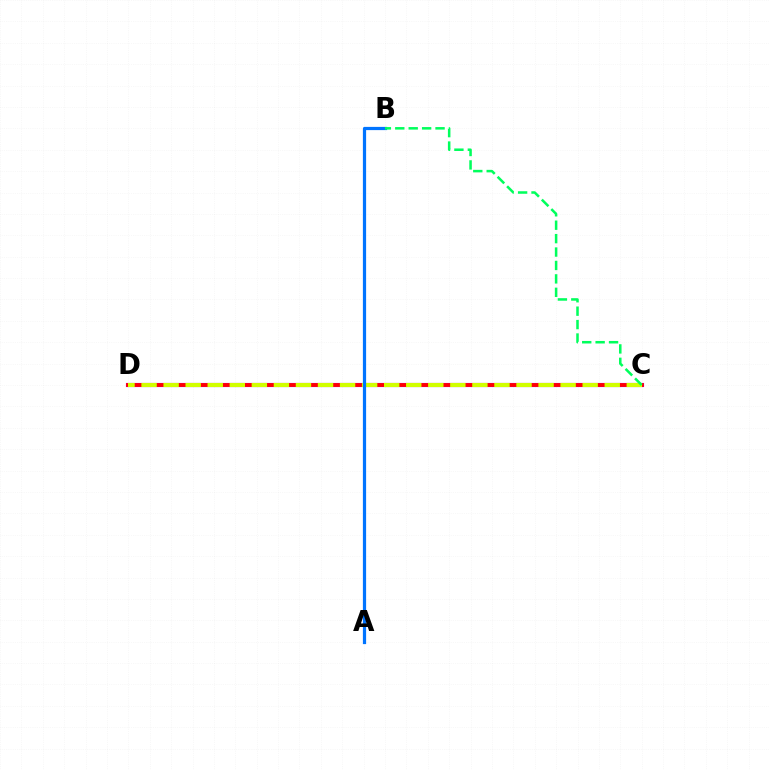{('C', 'D'): [{'color': '#b900ff', 'line_style': 'solid', 'thickness': 2.98}, {'color': '#ff0000', 'line_style': 'solid', 'thickness': 2.7}, {'color': '#d1ff00', 'line_style': 'dashed', 'thickness': 3.0}], ('A', 'B'): [{'color': '#0074ff', 'line_style': 'solid', 'thickness': 2.32}], ('B', 'C'): [{'color': '#00ff5c', 'line_style': 'dashed', 'thickness': 1.82}]}